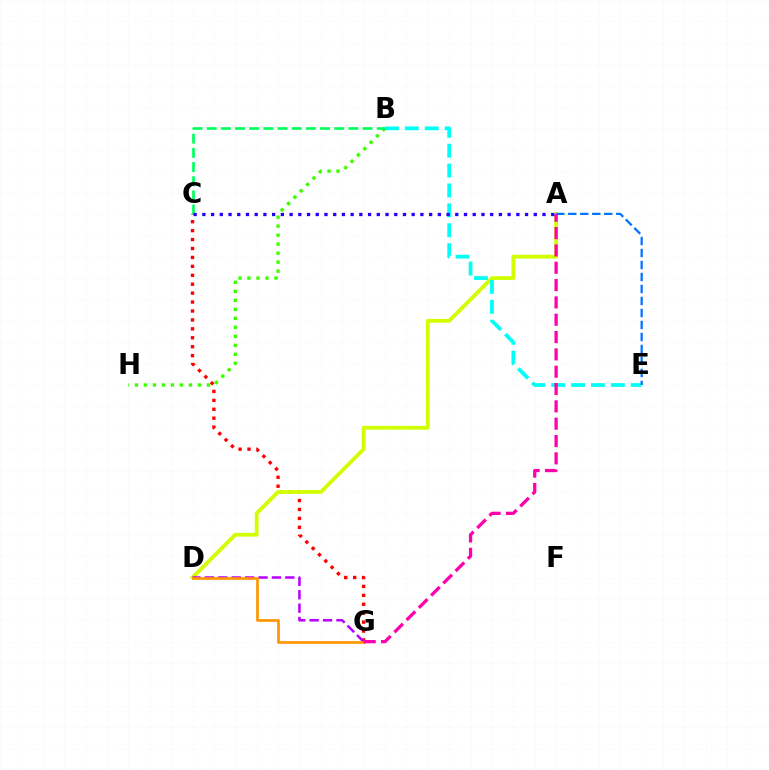{('C', 'G'): [{'color': '#ff0000', 'line_style': 'dotted', 'thickness': 2.43}], ('B', 'H'): [{'color': '#3dff00', 'line_style': 'dotted', 'thickness': 2.44}], ('A', 'D'): [{'color': '#d1ff00', 'line_style': 'solid', 'thickness': 2.74}], ('B', 'C'): [{'color': '#00ff5c', 'line_style': 'dashed', 'thickness': 1.93}], ('B', 'E'): [{'color': '#00fff6', 'line_style': 'dashed', 'thickness': 2.7}], ('A', 'E'): [{'color': '#0074ff', 'line_style': 'dashed', 'thickness': 1.63}], ('D', 'G'): [{'color': '#b900ff', 'line_style': 'dashed', 'thickness': 1.82}, {'color': '#ff9400', 'line_style': 'solid', 'thickness': 1.92}], ('A', 'G'): [{'color': '#ff00ac', 'line_style': 'dashed', 'thickness': 2.35}], ('A', 'C'): [{'color': '#2500ff', 'line_style': 'dotted', 'thickness': 2.37}]}